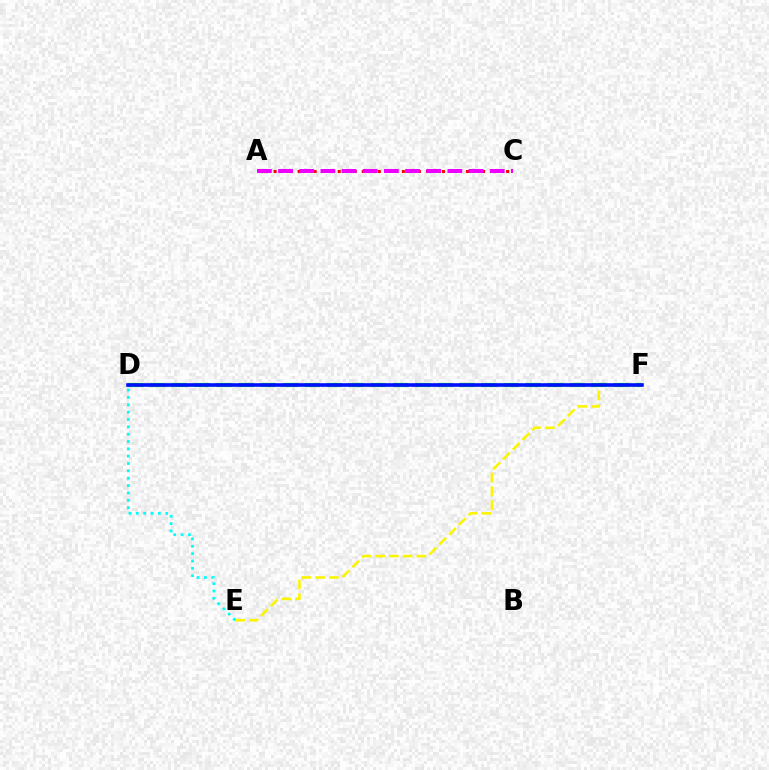{('A', 'C'): [{'color': '#ff0000', 'line_style': 'dotted', 'thickness': 2.18}, {'color': '#ee00ff', 'line_style': 'dashed', 'thickness': 2.88}], ('E', 'F'): [{'color': '#fcf500', 'line_style': 'dashed', 'thickness': 1.87}], ('D', 'E'): [{'color': '#00fff6', 'line_style': 'dotted', 'thickness': 2.0}], ('D', 'F'): [{'color': '#08ff00', 'line_style': 'dashed', 'thickness': 3.0}, {'color': '#0010ff', 'line_style': 'solid', 'thickness': 2.6}]}